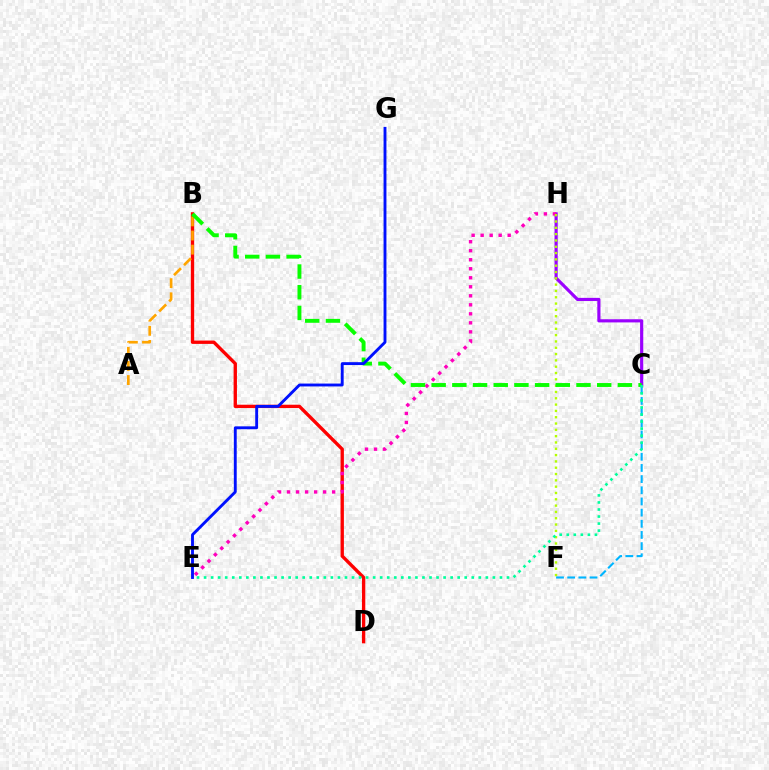{('B', 'D'): [{'color': '#ff0000', 'line_style': 'solid', 'thickness': 2.41}], ('A', 'B'): [{'color': '#ffa500', 'line_style': 'dashed', 'thickness': 1.92}], ('C', 'H'): [{'color': '#9b00ff', 'line_style': 'solid', 'thickness': 2.28}], ('E', 'H'): [{'color': '#ff00bd', 'line_style': 'dotted', 'thickness': 2.45}], ('F', 'H'): [{'color': '#b3ff00', 'line_style': 'dotted', 'thickness': 1.72}], ('B', 'C'): [{'color': '#08ff00', 'line_style': 'dashed', 'thickness': 2.81}], ('C', 'F'): [{'color': '#00b5ff', 'line_style': 'dashed', 'thickness': 1.52}], ('C', 'E'): [{'color': '#00ff9d', 'line_style': 'dotted', 'thickness': 1.91}], ('E', 'G'): [{'color': '#0010ff', 'line_style': 'solid', 'thickness': 2.07}]}